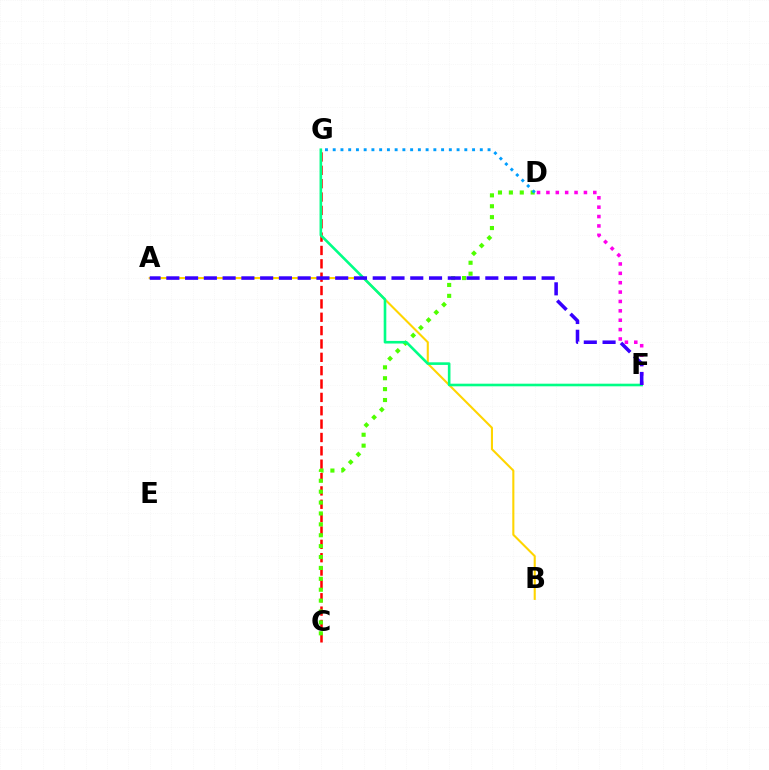{('C', 'G'): [{'color': '#ff0000', 'line_style': 'dashed', 'thickness': 1.81}], ('A', 'B'): [{'color': '#ffd500', 'line_style': 'solid', 'thickness': 1.51}], ('C', 'D'): [{'color': '#4fff00', 'line_style': 'dotted', 'thickness': 2.96}], ('D', 'F'): [{'color': '#ff00ed', 'line_style': 'dotted', 'thickness': 2.55}], ('F', 'G'): [{'color': '#00ff86', 'line_style': 'solid', 'thickness': 1.88}], ('D', 'G'): [{'color': '#009eff', 'line_style': 'dotted', 'thickness': 2.1}], ('A', 'F'): [{'color': '#3700ff', 'line_style': 'dashed', 'thickness': 2.55}]}